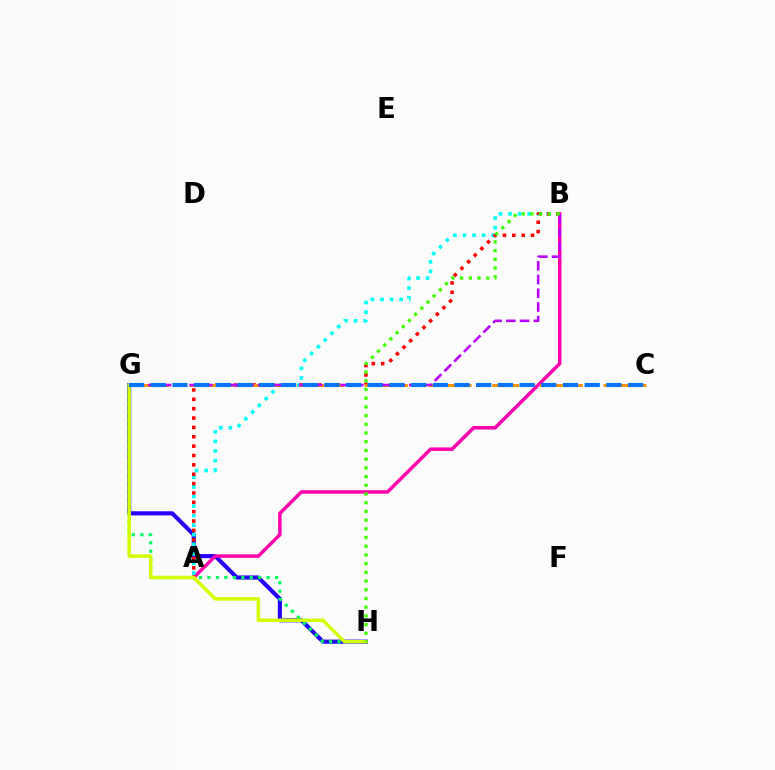{('G', 'H'): [{'color': '#2500ff', 'line_style': 'solid', 'thickness': 2.96}, {'color': '#00ff5c', 'line_style': 'dotted', 'thickness': 2.3}, {'color': '#d1ff00', 'line_style': 'solid', 'thickness': 2.49}], ('A', 'B'): [{'color': '#ff00ac', 'line_style': 'solid', 'thickness': 2.52}, {'color': '#00fff6', 'line_style': 'dotted', 'thickness': 2.6}, {'color': '#ff0000', 'line_style': 'dotted', 'thickness': 2.54}], ('C', 'G'): [{'color': '#ff9400', 'line_style': 'dashed', 'thickness': 2.16}, {'color': '#0074ff', 'line_style': 'dashed', 'thickness': 2.95}], ('B', 'G'): [{'color': '#b900ff', 'line_style': 'dashed', 'thickness': 1.87}], ('B', 'H'): [{'color': '#3dff00', 'line_style': 'dotted', 'thickness': 2.37}]}